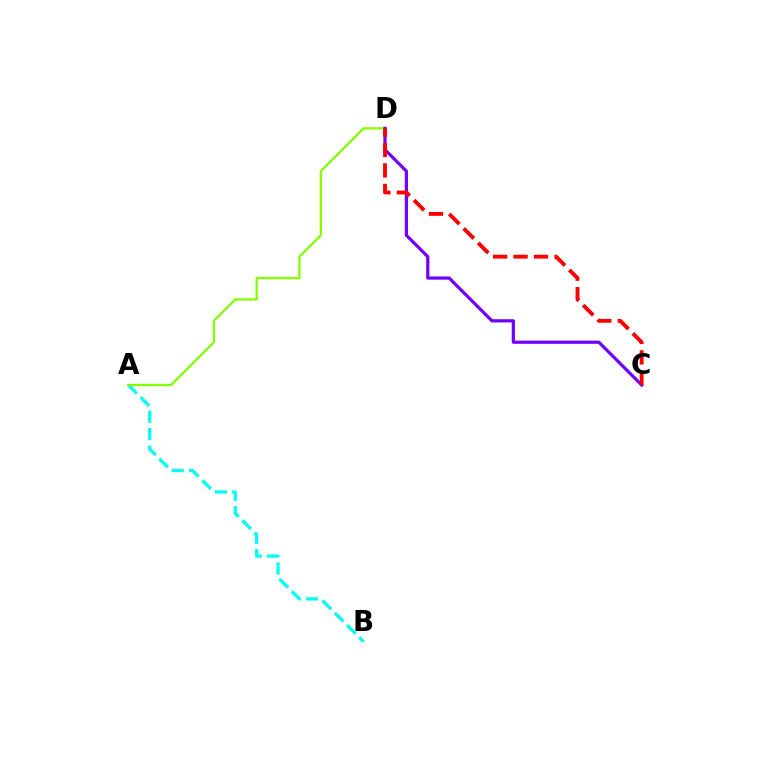{('A', 'B'): [{'color': '#00fff6', 'line_style': 'dashed', 'thickness': 2.35}], ('A', 'D'): [{'color': '#84ff00', 'line_style': 'solid', 'thickness': 1.65}], ('C', 'D'): [{'color': '#7200ff', 'line_style': 'solid', 'thickness': 2.3}, {'color': '#ff0000', 'line_style': 'dashed', 'thickness': 2.78}]}